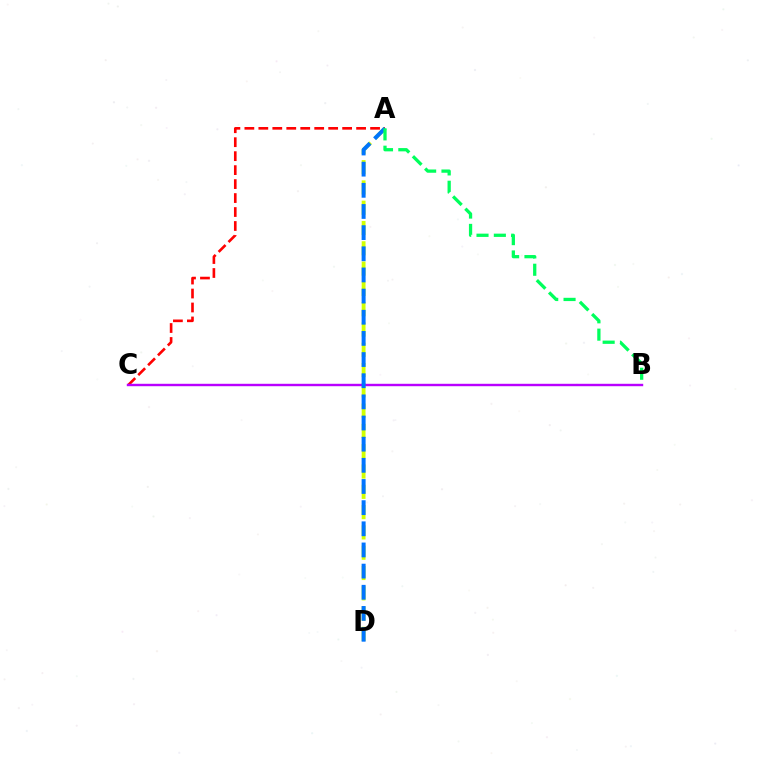{('A', 'D'): [{'color': '#d1ff00', 'line_style': 'dashed', 'thickness': 2.76}, {'color': '#0074ff', 'line_style': 'dashed', 'thickness': 2.87}], ('A', 'C'): [{'color': '#ff0000', 'line_style': 'dashed', 'thickness': 1.9}], ('B', 'C'): [{'color': '#b900ff', 'line_style': 'solid', 'thickness': 1.74}], ('A', 'B'): [{'color': '#00ff5c', 'line_style': 'dashed', 'thickness': 2.35}]}